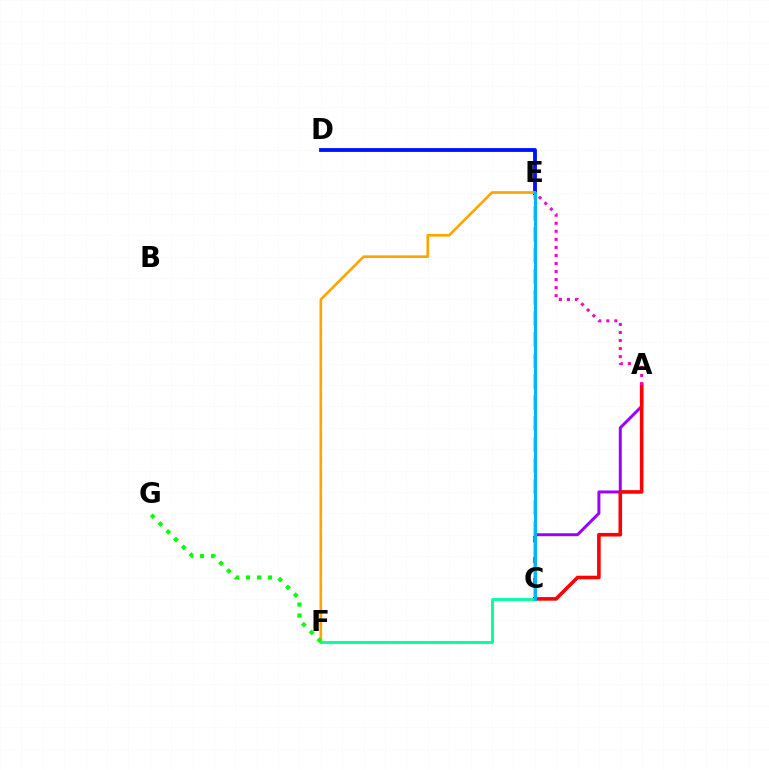{('A', 'C'): [{'color': '#9b00ff', 'line_style': 'solid', 'thickness': 2.14}, {'color': '#ff0000', 'line_style': 'solid', 'thickness': 2.58}], ('C', 'E'): [{'color': '#b3ff00', 'line_style': 'dashed', 'thickness': 2.86}, {'color': '#00b5ff', 'line_style': 'solid', 'thickness': 2.14}], ('A', 'E'): [{'color': '#ff00bd', 'line_style': 'dotted', 'thickness': 2.19}], ('D', 'E'): [{'color': '#0010ff', 'line_style': 'solid', 'thickness': 2.75}], ('E', 'F'): [{'color': '#ffa500', 'line_style': 'solid', 'thickness': 1.92}], ('C', 'F'): [{'color': '#00ff9d', 'line_style': 'solid', 'thickness': 2.05}], ('F', 'G'): [{'color': '#08ff00', 'line_style': 'dotted', 'thickness': 2.98}]}